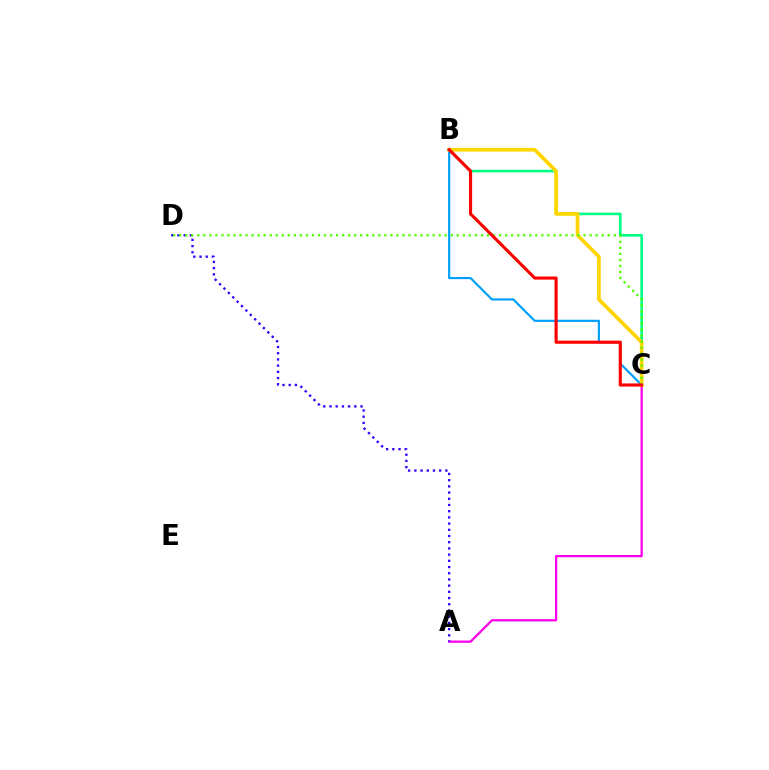{('A', 'C'): [{'color': '#ff00ed', 'line_style': 'solid', 'thickness': 1.64}], ('A', 'D'): [{'color': '#3700ff', 'line_style': 'dotted', 'thickness': 1.69}], ('B', 'C'): [{'color': '#009eff', 'line_style': 'solid', 'thickness': 1.56}, {'color': '#00ff86', 'line_style': 'solid', 'thickness': 1.89}, {'color': '#ffd500', 'line_style': 'solid', 'thickness': 2.66}, {'color': '#ff0000', 'line_style': 'solid', 'thickness': 2.25}], ('C', 'D'): [{'color': '#4fff00', 'line_style': 'dotted', 'thickness': 1.64}]}